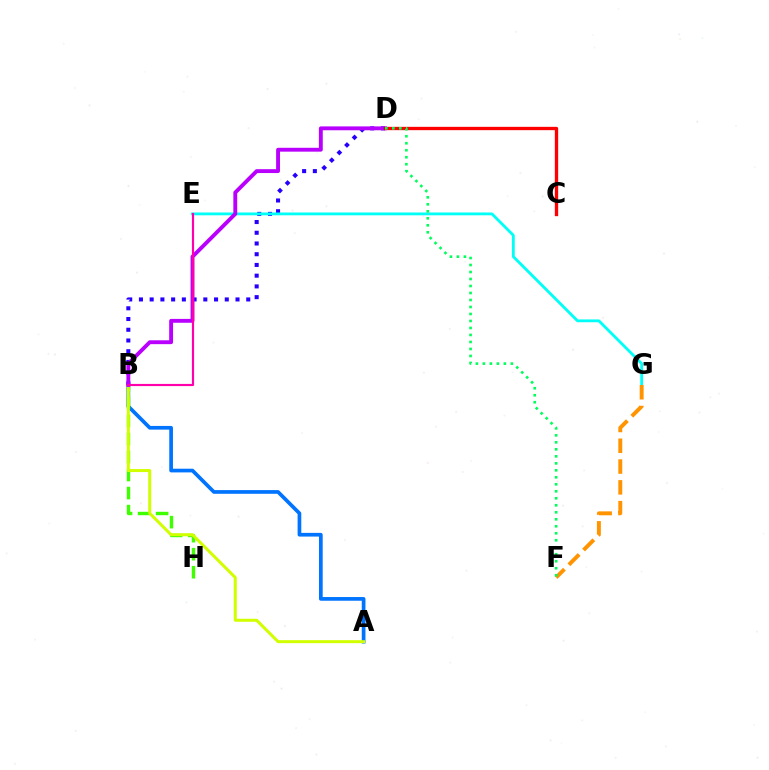{('A', 'B'): [{'color': '#0074ff', 'line_style': 'solid', 'thickness': 2.66}, {'color': '#d1ff00', 'line_style': 'solid', 'thickness': 2.16}], ('B', 'D'): [{'color': '#2500ff', 'line_style': 'dotted', 'thickness': 2.92}, {'color': '#b900ff', 'line_style': 'solid', 'thickness': 2.78}], ('B', 'H'): [{'color': '#3dff00', 'line_style': 'dashed', 'thickness': 2.45}], ('E', 'G'): [{'color': '#00fff6', 'line_style': 'solid', 'thickness': 2.03}], ('F', 'G'): [{'color': '#ff9400', 'line_style': 'dashed', 'thickness': 2.82}], ('C', 'D'): [{'color': '#ff0000', 'line_style': 'solid', 'thickness': 2.39}], ('B', 'E'): [{'color': '#ff00ac', 'line_style': 'solid', 'thickness': 1.56}], ('D', 'F'): [{'color': '#00ff5c', 'line_style': 'dotted', 'thickness': 1.9}]}